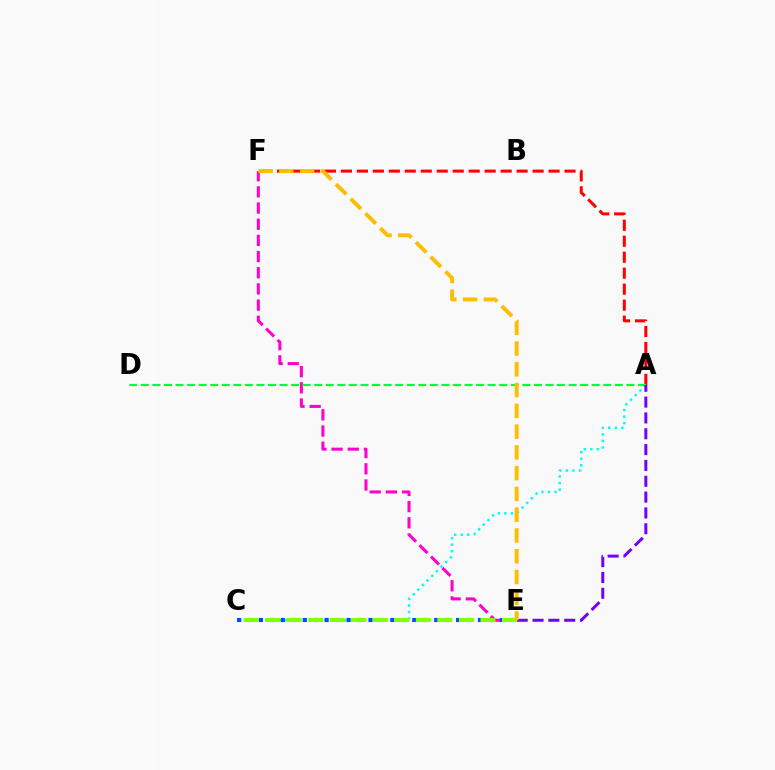{('A', 'F'): [{'color': '#ff0000', 'line_style': 'dashed', 'thickness': 2.17}], ('E', 'F'): [{'color': '#ff00cf', 'line_style': 'dashed', 'thickness': 2.2}, {'color': '#ffbd00', 'line_style': 'dashed', 'thickness': 2.82}], ('A', 'D'): [{'color': '#00ff39', 'line_style': 'dashed', 'thickness': 1.57}], ('A', 'C'): [{'color': '#00fff6', 'line_style': 'dotted', 'thickness': 1.78}], ('C', 'E'): [{'color': '#004bff', 'line_style': 'dotted', 'thickness': 2.98}, {'color': '#84ff00', 'line_style': 'dashed', 'thickness': 2.93}], ('A', 'E'): [{'color': '#7200ff', 'line_style': 'dashed', 'thickness': 2.15}]}